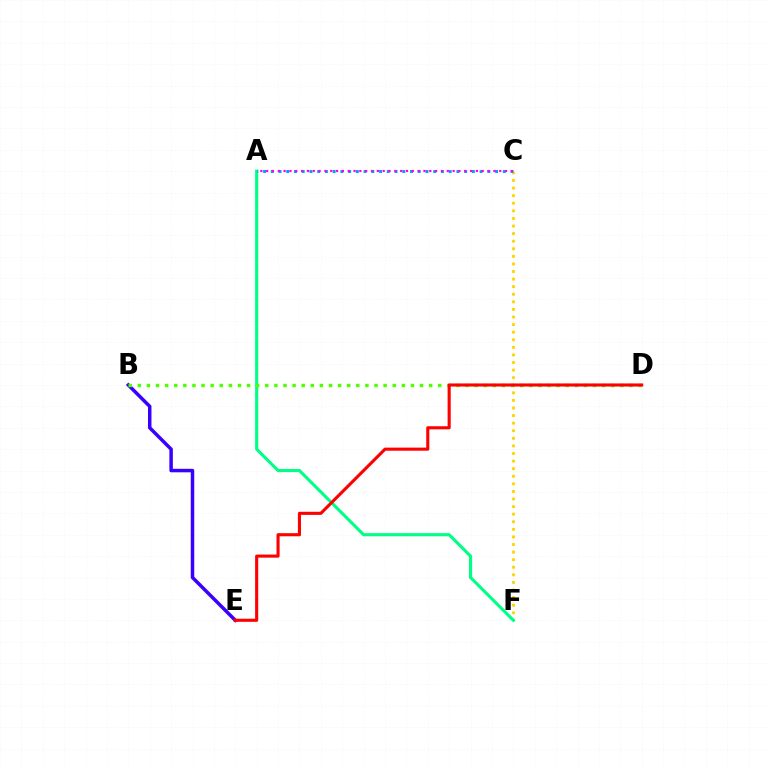{('C', 'F'): [{'color': '#ffd500', 'line_style': 'dotted', 'thickness': 2.06}], ('B', 'E'): [{'color': '#3700ff', 'line_style': 'solid', 'thickness': 2.51}], ('A', 'F'): [{'color': '#00ff86', 'line_style': 'solid', 'thickness': 2.24}], ('A', 'C'): [{'color': '#009eff', 'line_style': 'dotted', 'thickness': 2.1}, {'color': '#ff00ed', 'line_style': 'dotted', 'thickness': 1.58}], ('B', 'D'): [{'color': '#4fff00', 'line_style': 'dotted', 'thickness': 2.47}], ('D', 'E'): [{'color': '#ff0000', 'line_style': 'solid', 'thickness': 2.23}]}